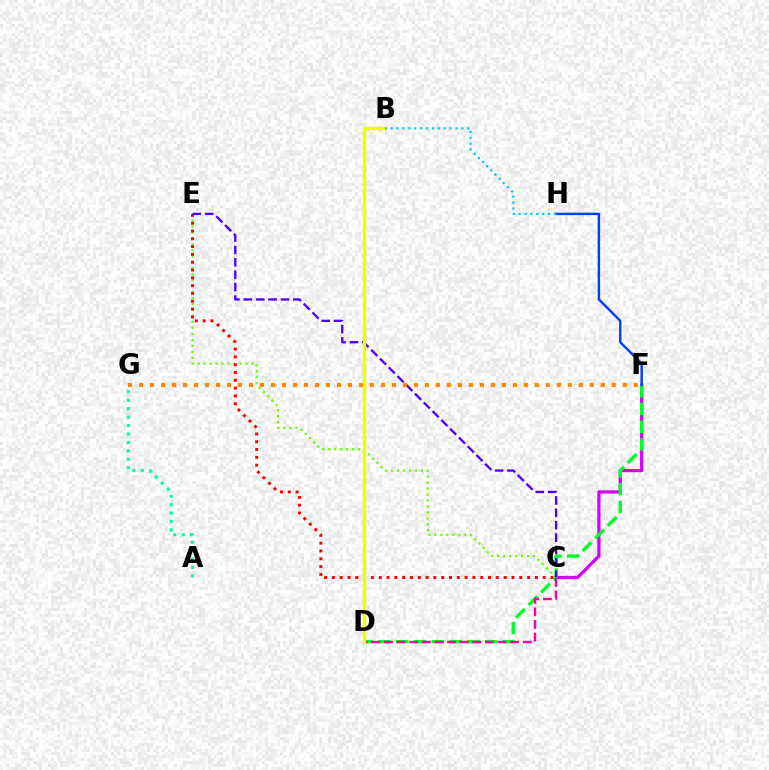{('C', 'E'): [{'color': '#66ff00', 'line_style': 'dotted', 'thickness': 1.62}, {'color': '#ff0000', 'line_style': 'dotted', 'thickness': 2.12}, {'color': '#4f00ff', 'line_style': 'dashed', 'thickness': 1.68}], ('C', 'F'): [{'color': '#d600ff', 'line_style': 'solid', 'thickness': 2.33}], ('D', 'F'): [{'color': '#00ff27', 'line_style': 'dashed', 'thickness': 2.42}], ('A', 'G'): [{'color': '#00ffaf', 'line_style': 'dotted', 'thickness': 2.29}], ('C', 'D'): [{'color': '#ff00a0', 'line_style': 'dashed', 'thickness': 1.71}], ('B', 'D'): [{'color': '#eeff00', 'line_style': 'solid', 'thickness': 2.43}], ('F', 'H'): [{'color': '#003fff', 'line_style': 'solid', 'thickness': 1.74}], ('F', 'G'): [{'color': '#ff8800', 'line_style': 'dotted', 'thickness': 2.99}], ('B', 'H'): [{'color': '#00c7ff', 'line_style': 'dotted', 'thickness': 1.6}]}